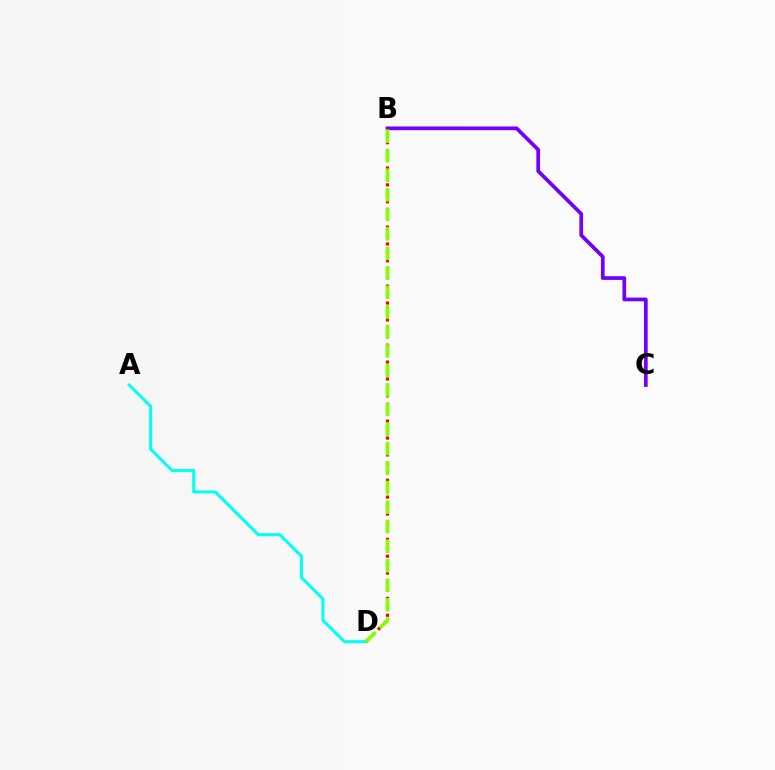{('B', 'C'): [{'color': '#7200ff', 'line_style': 'solid', 'thickness': 2.68}], ('A', 'D'): [{'color': '#00fff6', 'line_style': 'solid', 'thickness': 2.17}], ('B', 'D'): [{'color': '#ff0000', 'line_style': 'dotted', 'thickness': 2.29}, {'color': '#84ff00', 'line_style': 'dashed', 'thickness': 2.65}]}